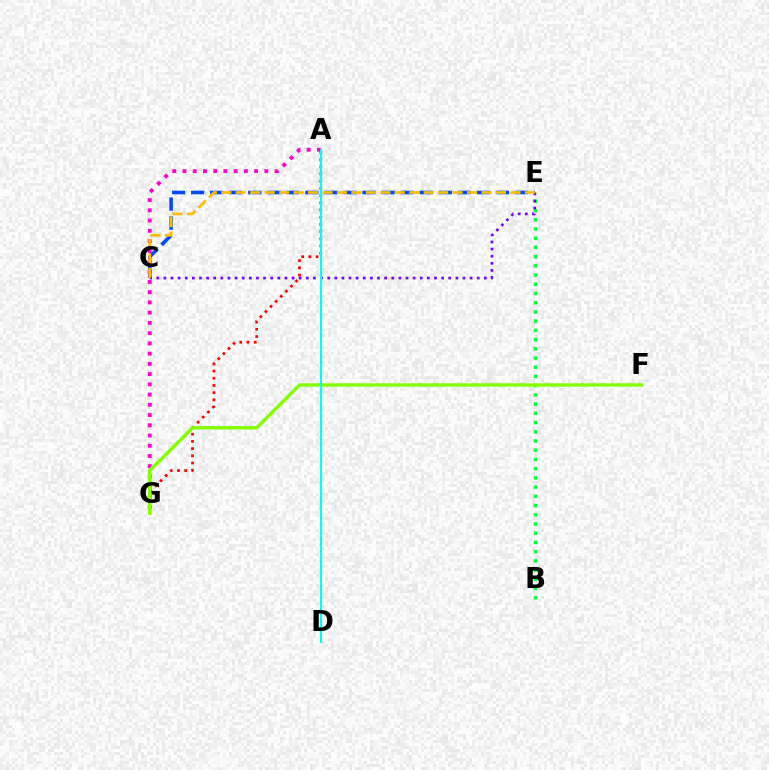{('C', 'E'): [{'color': '#004bff', 'line_style': 'dashed', 'thickness': 2.59}, {'color': '#7200ff', 'line_style': 'dotted', 'thickness': 1.93}, {'color': '#ffbd00', 'line_style': 'dashed', 'thickness': 1.96}], ('B', 'E'): [{'color': '#00ff39', 'line_style': 'dotted', 'thickness': 2.51}], ('A', 'G'): [{'color': '#ff0000', 'line_style': 'dotted', 'thickness': 1.96}, {'color': '#ff00cf', 'line_style': 'dotted', 'thickness': 2.78}], ('F', 'G'): [{'color': '#84ff00', 'line_style': 'solid', 'thickness': 2.47}], ('A', 'D'): [{'color': '#00fff6', 'line_style': 'solid', 'thickness': 1.54}]}